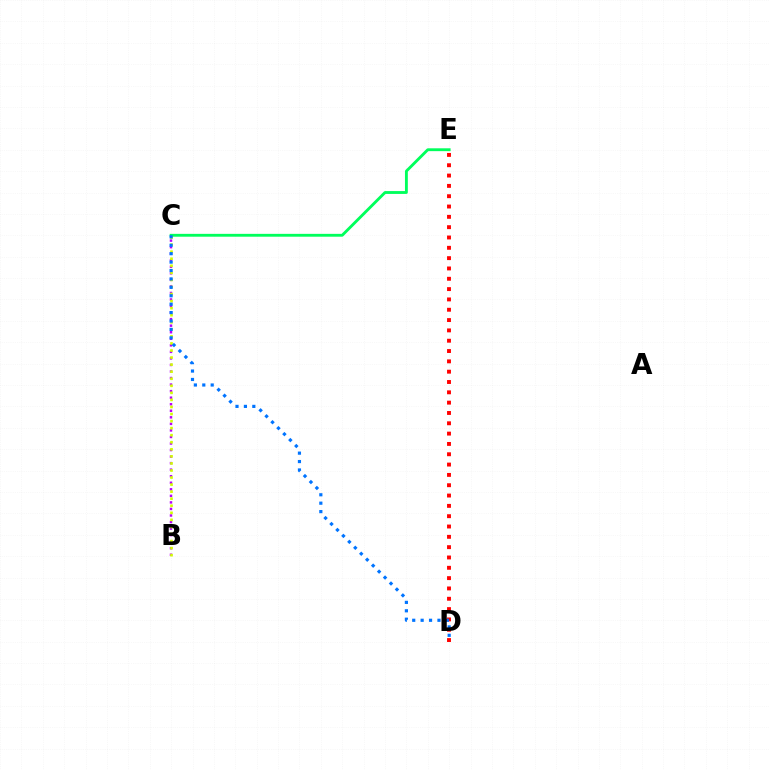{('B', 'C'): [{'color': '#b900ff', 'line_style': 'dotted', 'thickness': 1.78}, {'color': '#d1ff00', 'line_style': 'dotted', 'thickness': 1.92}], ('D', 'E'): [{'color': '#ff0000', 'line_style': 'dotted', 'thickness': 2.8}], ('C', 'E'): [{'color': '#00ff5c', 'line_style': 'solid', 'thickness': 2.05}], ('C', 'D'): [{'color': '#0074ff', 'line_style': 'dotted', 'thickness': 2.29}]}